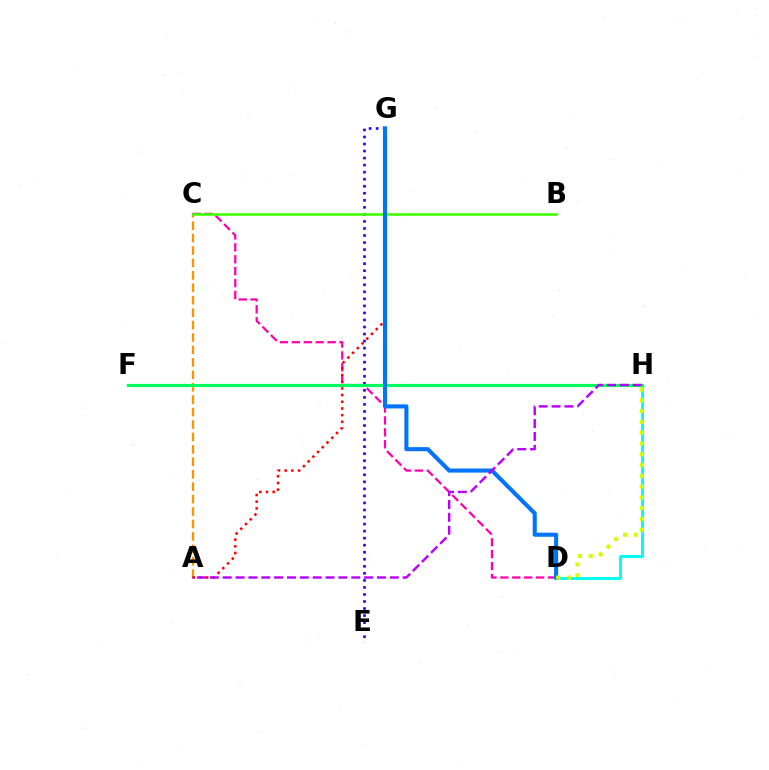{('E', 'G'): [{'color': '#2500ff', 'line_style': 'dotted', 'thickness': 1.91}], ('C', 'D'): [{'color': '#ff00ac', 'line_style': 'dashed', 'thickness': 1.62}], ('A', 'C'): [{'color': '#ff9400', 'line_style': 'dashed', 'thickness': 1.69}], ('A', 'G'): [{'color': '#ff0000', 'line_style': 'dotted', 'thickness': 1.82}], ('D', 'H'): [{'color': '#00fff6', 'line_style': 'solid', 'thickness': 2.13}, {'color': '#d1ff00', 'line_style': 'dotted', 'thickness': 2.93}], ('F', 'H'): [{'color': '#00ff5c', 'line_style': 'solid', 'thickness': 2.28}], ('B', 'C'): [{'color': '#3dff00', 'line_style': 'solid', 'thickness': 1.84}], ('D', 'G'): [{'color': '#0074ff', 'line_style': 'solid', 'thickness': 2.94}], ('A', 'H'): [{'color': '#b900ff', 'line_style': 'dashed', 'thickness': 1.75}]}